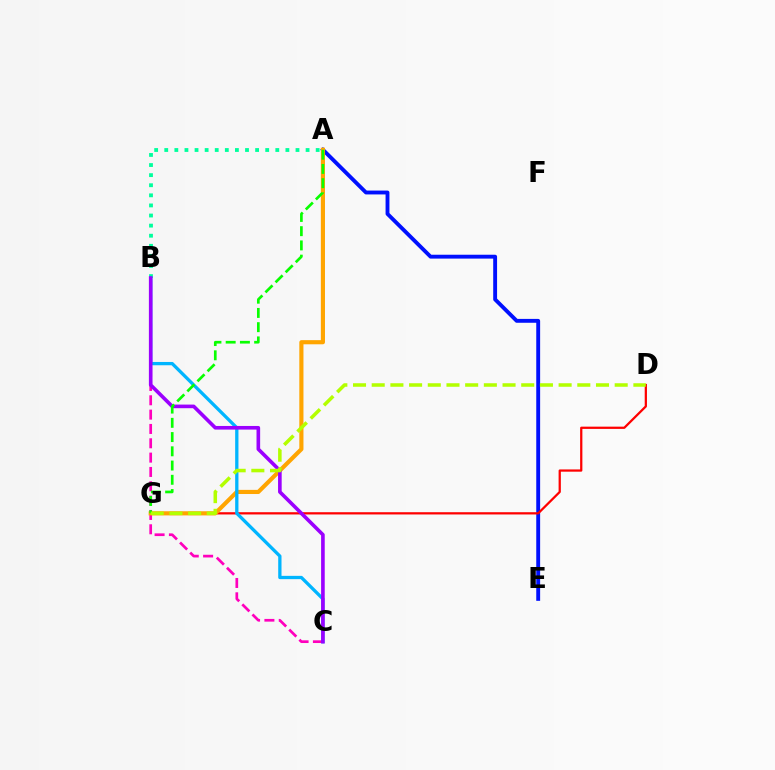{('A', 'B'): [{'color': '#00ff9d', 'line_style': 'dotted', 'thickness': 2.74}], ('A', 'E'): [{'color': '#0010ff', 'line_style': 'solid', 'thickness': 2.79}], ('B', 'C'): [{'color': '#ff00bd', 'line_style': 'dashed', 'thickness': 1.95}, {'color': '#00b5ff', 'line_style': 'solid', 'thickness': 2.37}, {'color': '#9b00ff', 'line_style': 'solid', 'thickness': 2.61}], ('D', 'G'): [{'color': '#ff0000', 'line_style': 'solid', 'thickness': 1.62}, {'color': '#b3ff00', 'line_style': 'dashed', 'thickness': 2.54}], ('A', 'G'): [{'color': '#ffa500', 'line_style': 'solid', 'thickness': 2.98}, {'color': '#08ff00', 'line_style': 'dashed', 'thickness': 1.93}]}